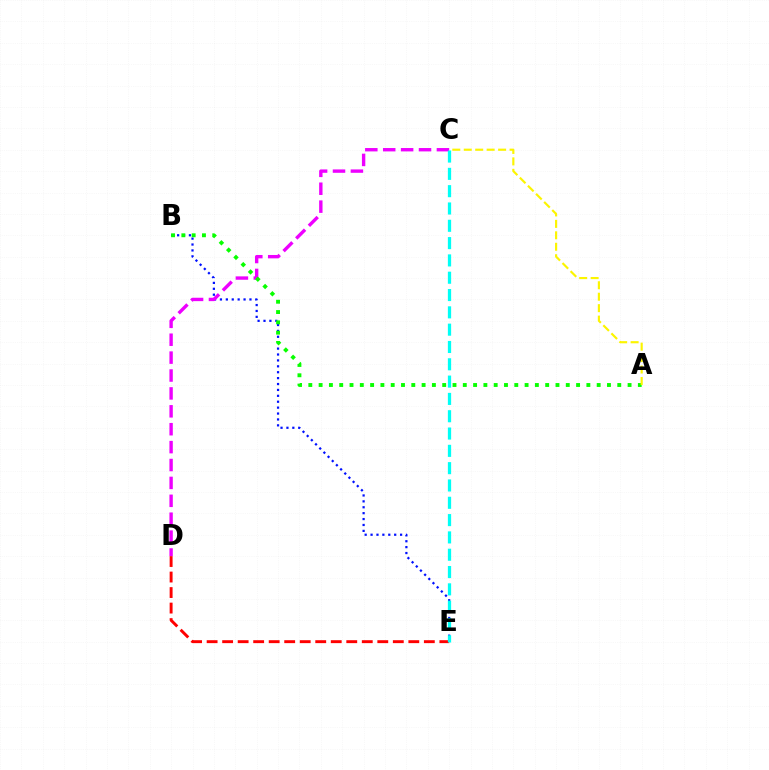{('B', 'E'): [{'color': '#0010ff', 'line_style': 'dotted', 'thickness': 1.6}], ('D', 'E'): [{'color': '#ff0000', 'line_style': 'dashed', 'thickness': 2.11}], ('C', 'D'): [{'color': '#ee00ff', 'line_style': 'dashed', 'thickness': 2.43}], ('A', 'B'): [{'color': '#08ff00', 'line_style': 'dotted', 'thickness': 2.8}], ('A', 'C'): [{'color': '#fcf500', 'line_style': 'dashed', 'thickness': 1.56}], ('C', 'E'): [{'color': '#00fff6', 'line_style': 'dashed', 'thickness': 2.35}]}